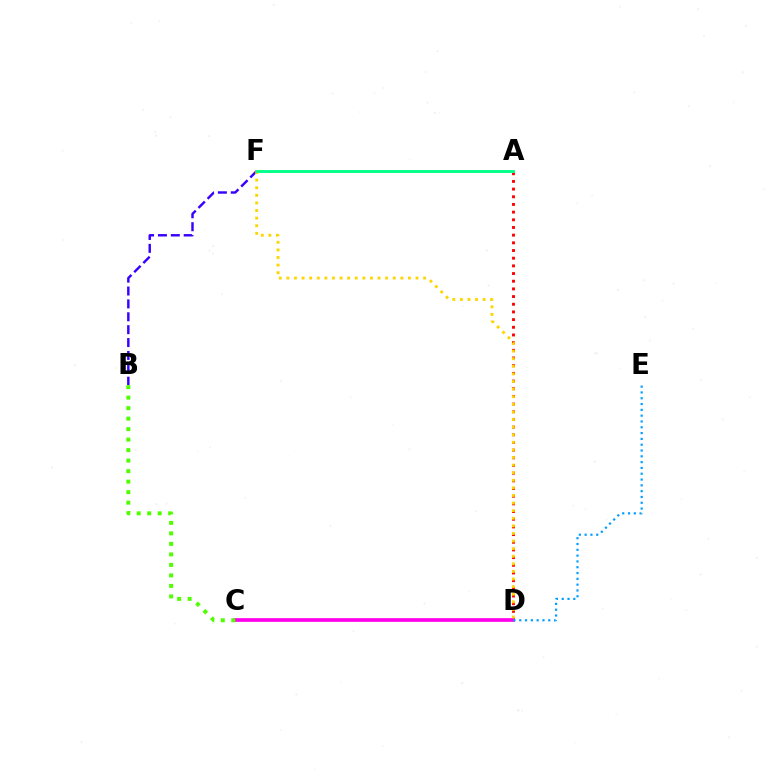{('A', 'D'): [{'color': '#ff0000', 'line_style': 'dotted', 'thickness': 2.09}], ('B', 'F'): [{'color': '#3700ff', 'line_style': 'dashed', 'thickness': 1.75}], ('C', 'D'): [{'color': '#ff00ed', 'line_style': 'solid', 'thickness': 2.65}], ('D', 'E'): [{'color': '#009eff', 'line_style': 'dotted', 'thickness': 1.58}], ('D', 'F'): [{'color': '#ffd500', 'line_style': 'dotted', 'thickness': 2.06}], ('A', 'F'): [{'color': '#00ff86', 'line_style': 'solid', 'thickness': 2.06}], ('B', 'C'): [{'color': '#4fff00', 'line_style': 'dotted', 'thickness': 2.85}]}